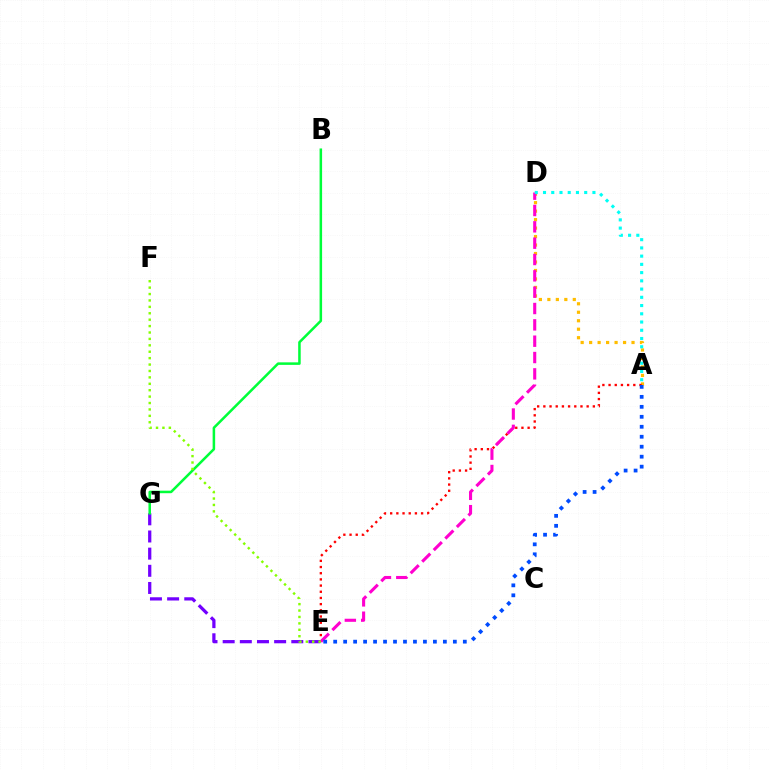{('E', 'G'): [{'color': '#7200ff', 'line_style': 'dashed', 'thickness': 2.33}], ('A', 'D'): [{'color': '#ffbd00', 'line_style': 'dotted', 'thickness': 2.3}, {'color': '#00fff6', 'line_style': 'dotted', 'thickness': 2.24}], ('A', 'E'): [{'color': '#ff0000', 'line_style': 'dotted', 'thickness': 1.68}, {'color': '#004bff', 'line_style': 'dotted', 'thickness': 2.71}], ('D', 'E'): [{'color': '#ff00cf', 'line_style': 'dashed', 'thickness': 2.22}], ('B', 'G'): [{'color': '#00ff39', 'line_style': 'solid', 'thickness': 1.82}], ('E', 'F'): [{'color': '#84ff00', 'line_style': 'dotted', 'thickness': 1.74}]}